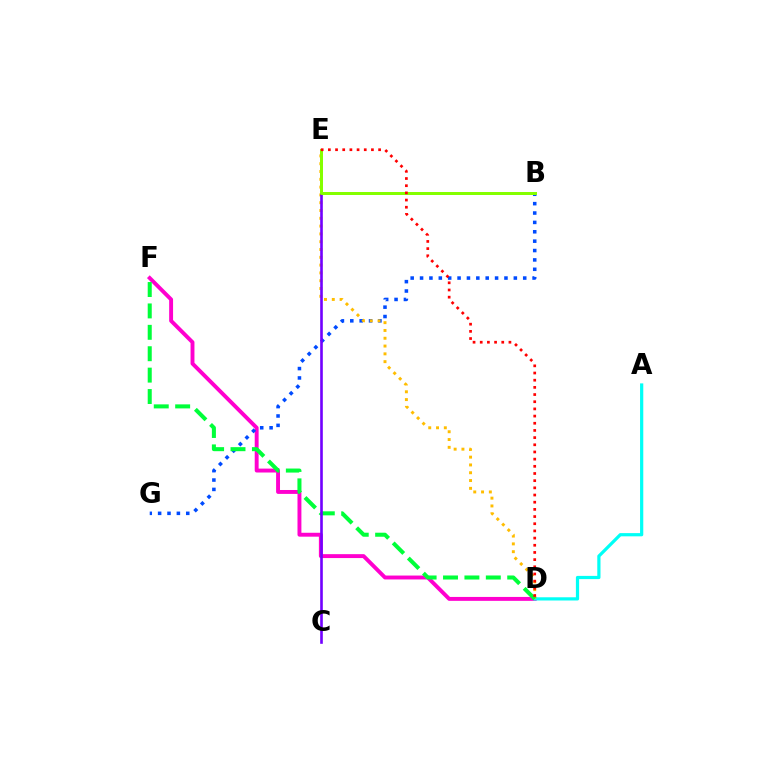{('D', 'F'): [{'color': '#ff00cf', 'line_style': 'solid', 'thickness': 2.81}, {'color': '#00ff39', 'line_style': 'dashed', 'thickness': 2.91}], ('A', 'D'): [{'color': '#00fff6', 'line_style': 'solid', 'thickness': 2.32}], ('B', 'G'): [{'color': '#004bff', 'line_style': 'dotted', 'thickness': 2.55}], ('D', 'E'): [{'color': '#ffbd00', 'line_style': 'dotted', 'thickness': 2.12}, {'color': '#ff0000', 'line_style': 'dotted', 'thickness': 1.95}], ('C', 'E'): [{'color': '#7200ff', 'line_style': 'solid', 'thickness': 1.89}], ('B', 'E'): [{'color': '#84ff00', 'line_style': 'solid', 'thickness': 2.15}]}